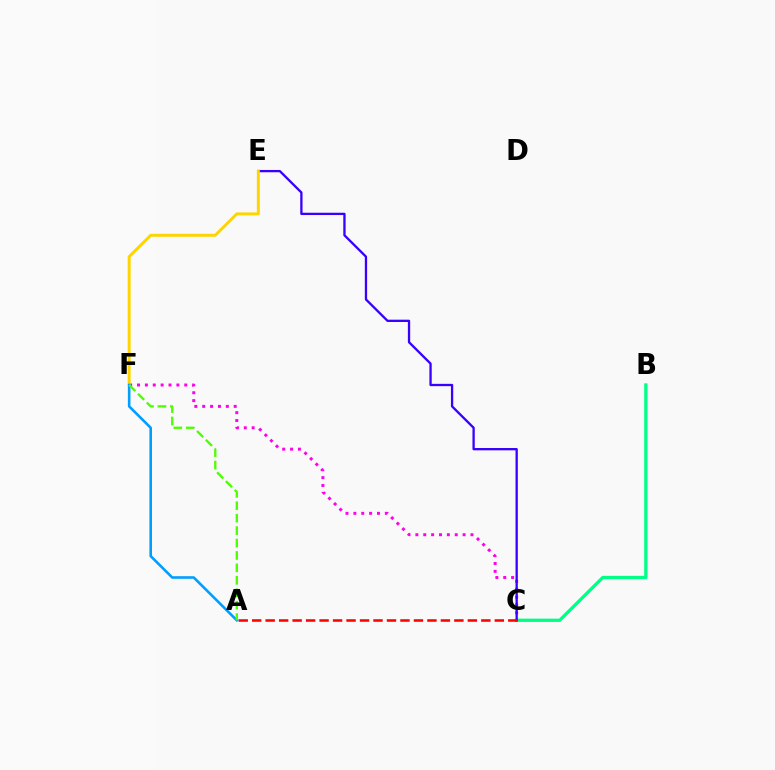{('C', 'F'): [{'color': '#ff00ed', 'line_style': 'dotted', 'thickness': 2.14}], ('B', 'C'): [{'color': '#00ff86', 'line_style': 'solid', 'thickness': 2.37}], ('C', 'E'): [{'color': '#3700ff', 'line_style': 'solid', 'thickness': 1.66}], ('A', 'C'): [{'color': '#ff0000', 'line_style': 'dashed', 'thickness': 1.83}], ('E', 'F'): [{'color': '#ffd500', 'line_style': 'solid', 'thickness': 2.13}], ('A', 'F'): [{'color': '#009eff', 'line_style': 'solid', 'thickness': 1.87}, {'color': '#4fff00', 'line_style': 'dashed', 'thickness': 1.69}]}